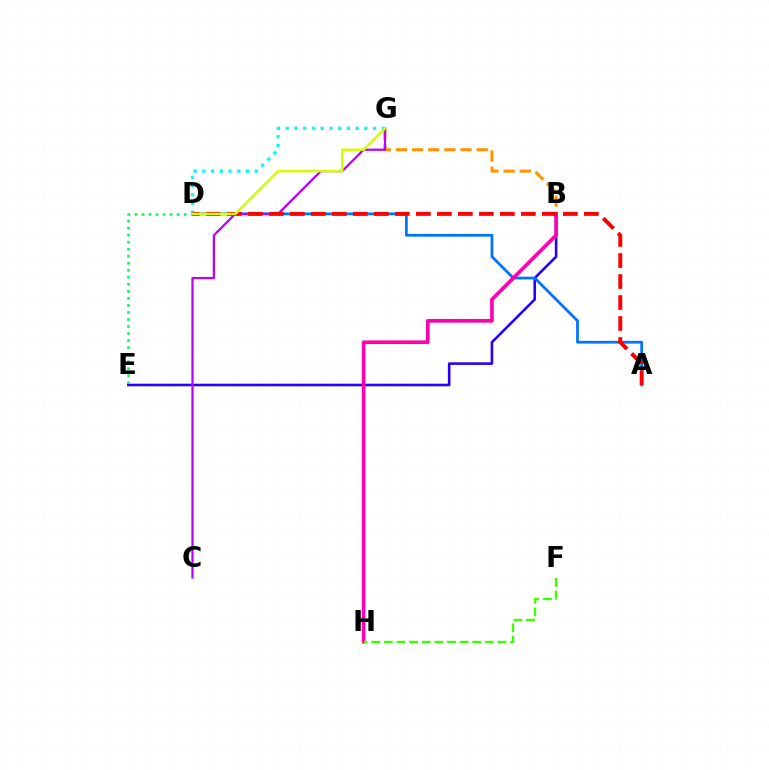{('B', 'E'): [{'color': '#2500ff', 'line_style': 'solid', 'thickness': 1.86}], ('D', 'G'): [{'color': '#00fff6', 'line_style': 'dotted', 'thickness': 2.37}, {'color': '#d1ff00', 'line_style': 'solid', 'thickness': 1.81}], ('B', 'G'): [{'color': '#ff9400', 'line_style': 'dashed', 'thickness': 2.19}], ('A', 'D'): [{'color': '#0074ff', 'line_style': 'solid', 'thickness': 1.99}, {'color': '#ff0000', 'line_style': 'dashed', 'thickness': 2.85}], ('B', 'H'): [{'color': '#ff00ac', 'line_style': 'solid', 'thickness': 2.63}], ('C', 'G'): [{'color': '#b900ff', 'line_style': 'solid', 'thickness': 1.61}], ('F', 'H'): [{'color': '#3dff00', 'line_style': 'dashed', 'thickness': 1.71}], ('D', 'E'): [{'color': '#00ff5c', 'line_style': 'dotted', 'thickness': 1.91}]}